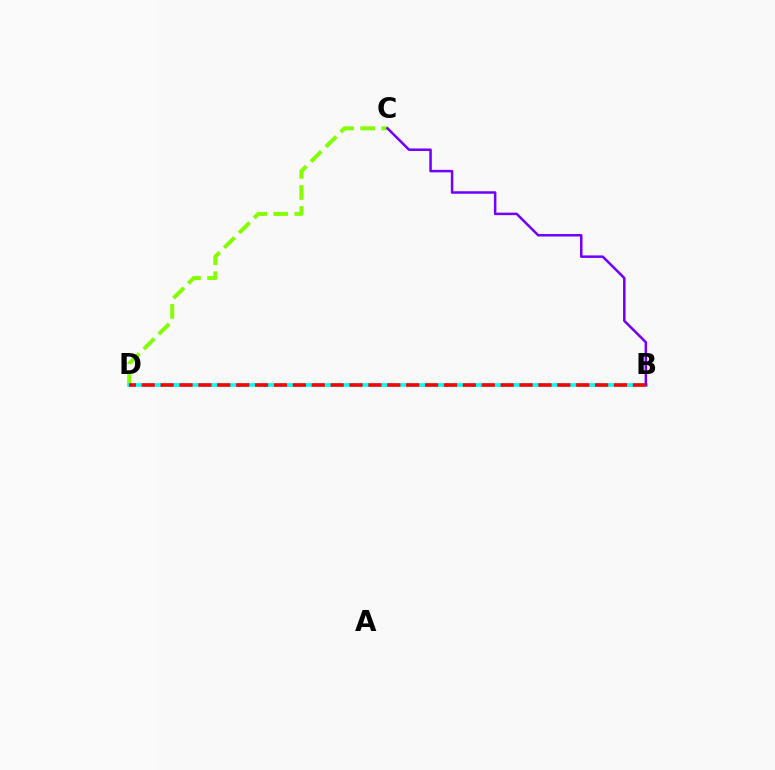{('C', 'D'): [{'color': '#84ff00', 'line_style': 'dashed', 'thickness': 2.86}], ('B', 'D'): [{'color': '#00fff6', 'line_style': 'solid', 'thickness': 2.64}, {'color': '#ff0000', 'line_style': 'dashed', 'thickness': 2.57}], ('B', 'C'): [{'color': '#7200ff', 'line_style': 'solid', 'thickness': 1.81}]}